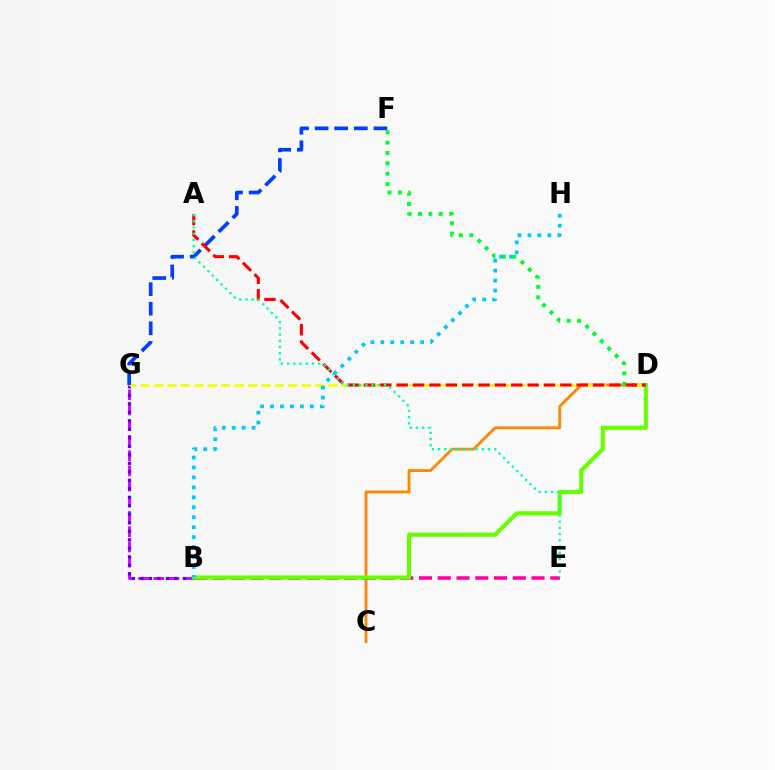{('B', 'G'): [{'color': '#d600ff', 'line_style': 'dashed', 'thickness': 2.07}, {'color': '#4f00ff', 'line_style': 'dotted', 'thickness': 2.31}], ('C', 'D'): [{'color': '#ff8800', 'line_style': 'solid', 'thickness': 2.05}], ('D', 'G'): [{'color': '#eeff00', 'line_style': 'dashed', 'thickness': 1.82}], ('D', 'F'): [{'color': '#00ff27', 'line_style': 'dotted', 'thickness': 2.82}], ('B', 'E'): [{'color': '#ff00a0', 'line_style': 'dashed', 'thickness': 2.55}], ('F', 'G'): [{'color': '#003fff', 'line_style': 'dashed', 'thickness': 2.66}], ('B', 'D'): [{'color': '#66ff00', 'line_style': 'solid', 'thickness': 2.97}], ('A', 'D'): [{'color': '#ff0000', 'line_style': 'dashed', 'thickness': 2.22}], ('A', 'E'): [{'color': '#00ffaf', 'line_style': 'dotted', 'thickness': 1.69}], ('B', 'H'): [{'color': '#00c7ff', 'line_style': 'dotted', 'thickness': 2.7}]}